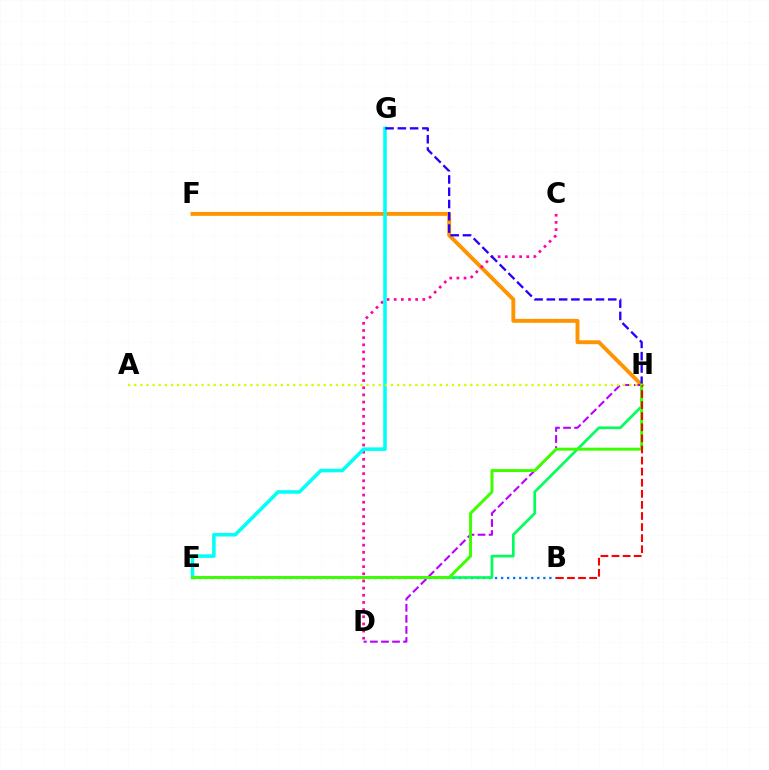{('F', 'H'): [{'color': '#ff9400', 'line_style': 'solid', 'thickness': 2.81}], ('B', 'E'): [{'color': '#0074ff', 'line_style': 'dotted', 'thickness': 1.64}], ('D', 'H'): [{'color': '#b900ff', 'line_style': 'dashed', 'thickness': 1.5}], ('C', 'D'): [{'color': '#ff00ac', 'line_style': 'dotted', 'thickness': 1.94}], ('E', 'H'): [{'color': '#00ff5c', 'line_style': 'solid', 'thickness': 1.93}, {'color': '#3dff00', 'line_style': 'solid', 'thickness': 2.14}], ('E', 'G'): [{'color': '#00fff6', 'line_style': 'solid', 'thickness': 2.56}], ('G', 'H'): [{'color': '#2500ff', 'line_style': 'dashed', 'thickness': 1.67}], ('B', 'H'): [{'color': '#ff0000', 'line_style': 'dashed', 'thickness': 1.51}], ('A', 'H'): [{'color': '#d1ff00', 'line_style': 'dotted', 'thickness': 1.66}]}